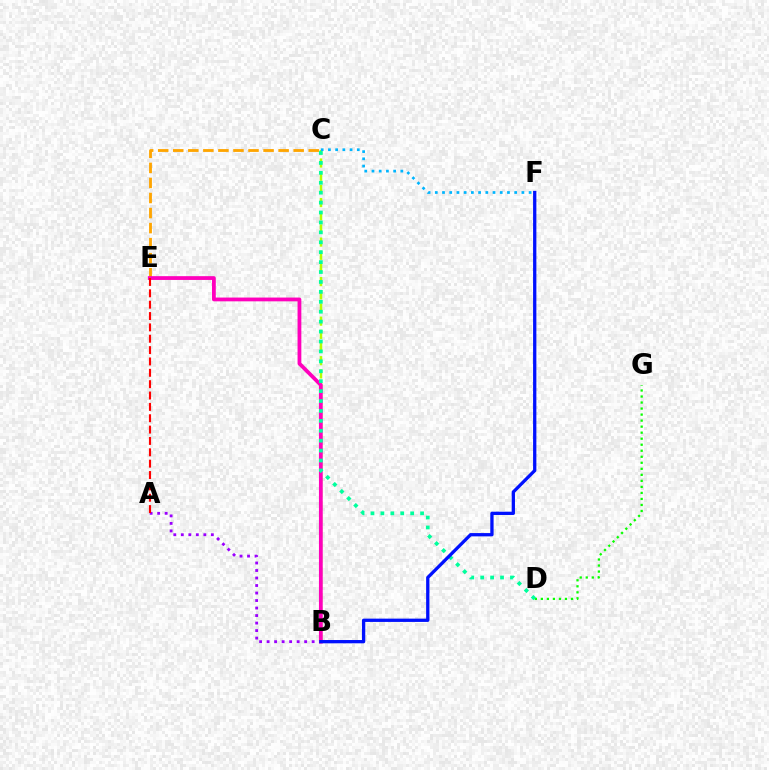{('C', 'E'): [{'color': '#ffa500', 'line_style': 'dashed', 'thickness': 2.04}], ('A', 'B'): [{'color': '#9b00ff', 'line_style': 'dotted', 'thickness': 2.04}], ('D', 'G'): [{'color': '#08ff00', 'line_style': 'dotted', 'thickness': 1.64}], ('B', 'C'): [{'color': '#b3ff00', 'line_style': 'dashed', 'thickness': 1.79}], ('C', 'F'): [{'color': '#00b5ff', 'line_style': 'dotted', 'thickness': 1.96}], ('B', 'E'): [{'color': '#ff00bd', 'line_style': 'solid', 'thickness': 2.72}], ('C', 'D'): [{'color': '#00ff9d', 'line_style': 'dotted', 'thickness': 2.7}], ('A', 'E'): [{'color': '#ff0000', 'line_style': 'dashed', 'thickness': 1.54}], ('B', 'F'): [{'color': '#0010ff', 'line_style': 'solid', 'thickness': 2.37}]}